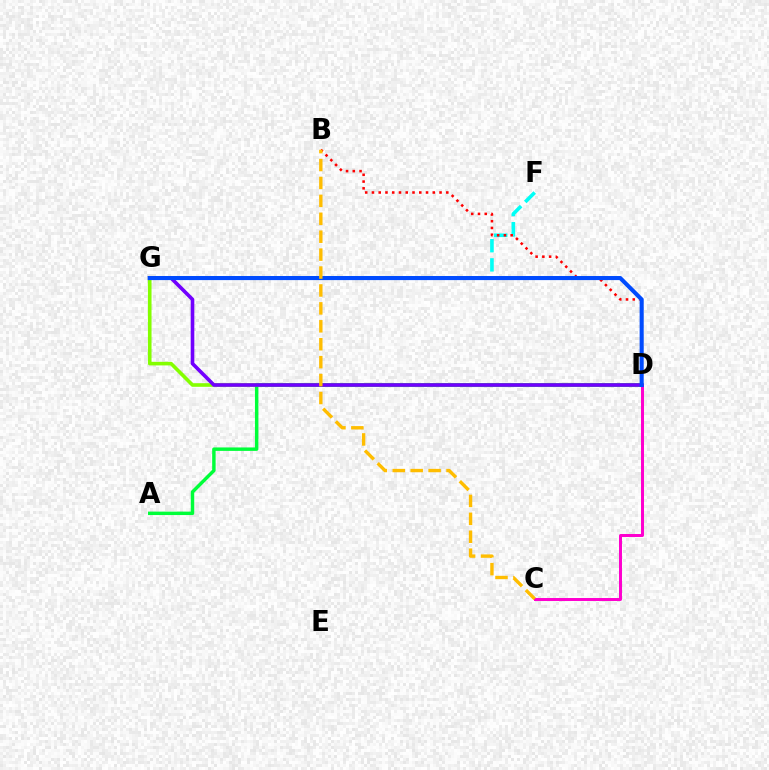{('D', 'G'): [{'color': '#84ff00', 'line_style': 'solid', 'thickness': 2.6}, {'color': '#7200ff', 'line_style': 'solid', 'thickness': 2.61}, {'color': '#004bff', 'line_style': 'solid', 'thickness': 2.94}], ('A', 'D'): [{'color': '#00ff39', 'line_style': 'solid', 'thickness': 2.48}], ('F', 'G'): [{'color': '#00fff6', 'line_style': 'dashed', 'thickness': 2.61}], ('C', 'D'): [{'color': '#ff00cf', 'line_style': 'solid', 'thickness': 2.14}], ('B', 'D'): [{'color': '#ff0000', 'line_style': 'dotted', 'thickness': 1.84}], ('B', 'C'): [{'color': '#ffbd00', 'line_style': 'dashed', 'thickness': 2.43}]}